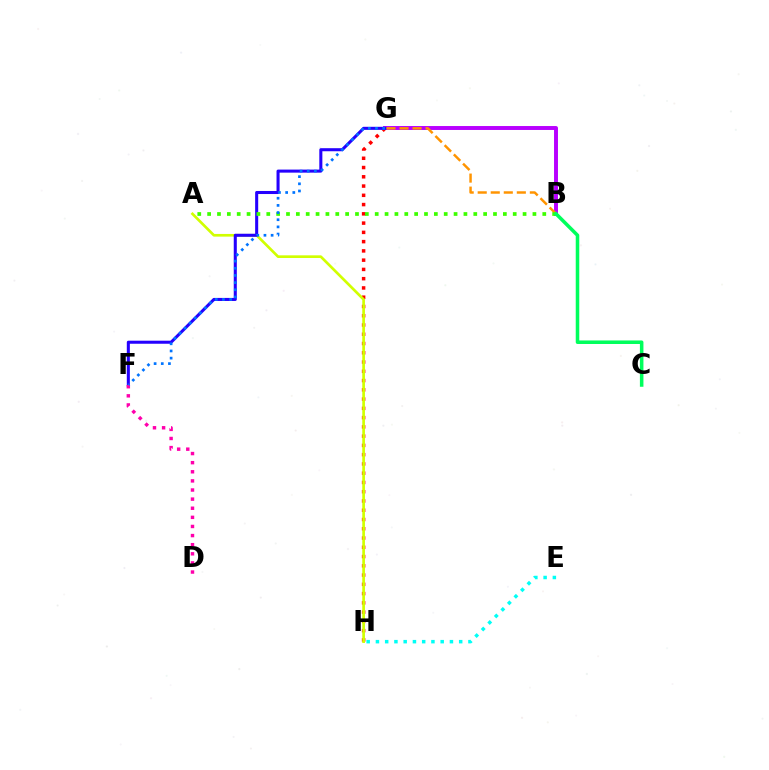{('E', 'H'): [{'color': '#00fff6', 'line_style': 'dotted', 'thickness': 2.51}], ('G', 'H'): [{'color': '#ff0000', 'line_style': 'dotted', 'thickness': 2.52}], ('A', 'H'): [{'color': '#d1ff00', 'line_style': 'solid', 'thickness': 1.93}], ('B', 'G'): [{'color': '#b900ff', 'line_style': 'solid', 'thickness': 2.84}, {'color': '#ff9400', 'line_style': 'dashed', 'thickness': 1.77}], ('F', 'G'): [{'color': '#2500ff', 'line_style': 'solid', 'thickness': 2.2}, {'color': '#0074ff', 'line_style': 'dotted', 'thickness': 1.95}], ('D', 'F'): [{'color': '#ff00ac', 'line_style': 'dotted', 'thickness': 2.48}], ('A', 'B'): [{'color': '#3dff00', 'line_style': 'dotted', 'thickness': 2.68}], ('B', 'C'): [{'color': '#00ff5c', 'line_style': 'solid', 'thickness': 2.55}]}